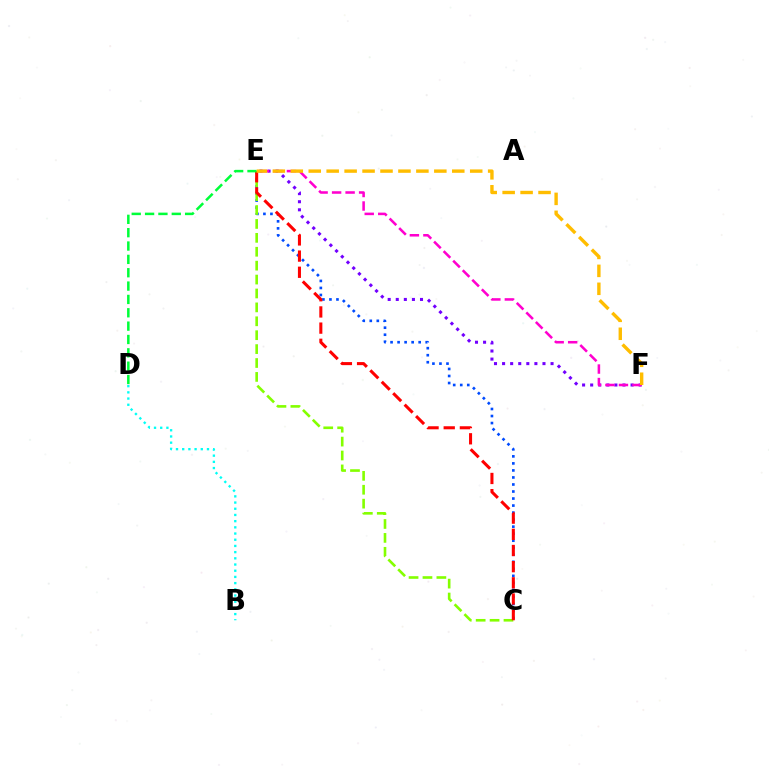{('C', 'E'): [{'color': '#004bff', 'line_style': 'dotted', 'thickness': 1.91}, {'color': '#84ff00', 'line_style': 'dashed', 'thickness': 1.89}, {'color': '#ff0000', 'line_style': 'dashed', 'thickness': 2.2}], ('E', 'F'): [{'color': '#7200ff', 'line_style': 'dotted', 'thickness': 2.2}, {'color': '#ff00cf', 'line_style': 'dashed', 'thickness': 1.83}, {'color': '#ffbd00', 'line_style': 'dashed', 'thickness': 2.44}], ('B', 'D'): [{'color': '#00fff6', 'line_style': 'dotted', 'thickness': 1.68}], ('D', 'E'): [{'color': '#00ff39', 'line_style': 'dashed', 'thickness': 1.81}]}